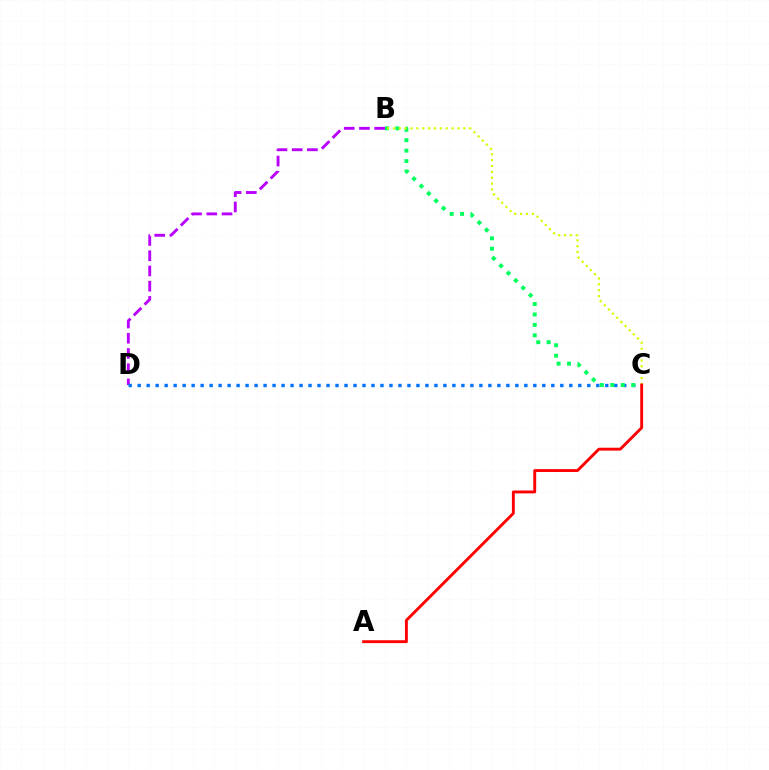{('B', 'D'): [{'color': '#b900ff', 'line_style': 'dashed', 'thickness': 2.07}], ('C', 'D'): [{'color': '#0074ff', 'line_style': 'dotted', 'thickness': 2.44}], ('B', 'C'): [{'color': '#00ff5c', 'line_style': 'dotted', 'thickness': 2.83}, {'color': '#d1ff00', 'line_style': 'dotted', 'thickness': 1.59}], ('A', 'C'): [{'color': '#ff0000', 'line_style': 'solid', 'thickness': 2.08}]}